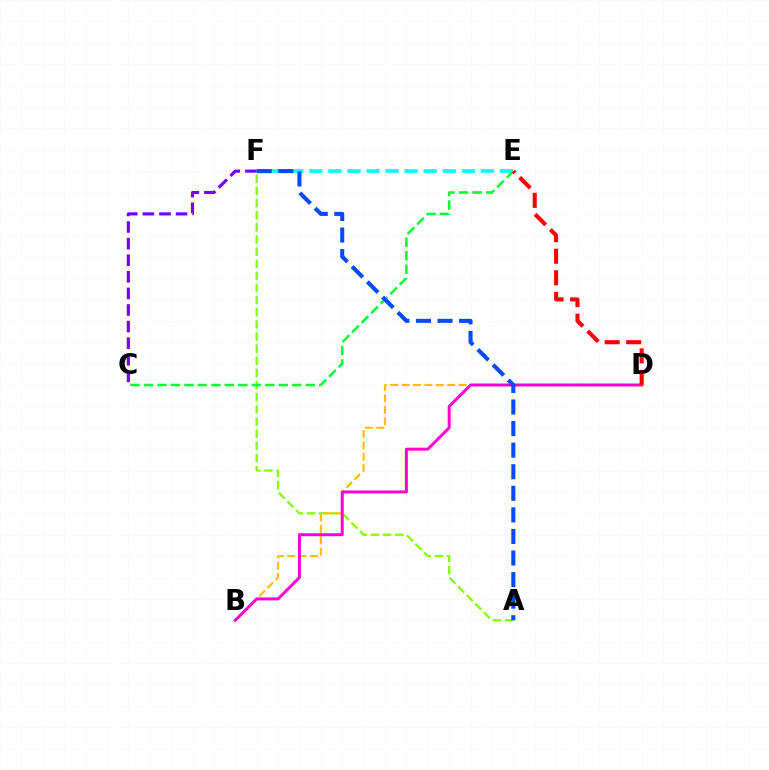{('A', 'F'): [{'color': '#84ff00', 'line_style': 'dashed', 'thickness': 1.65}, {'color': '#004bff', 'line_style': 'dashed', 'thickness': 2.93}], ('E', 'F'): [{'color': '#00fff6', 'line_style': 'dashed', 'thickness': 2.59}], ('C', 'E'): [{'color': '#00ff39', 'line_style': 'dashed', 'thickness': 1.83}], ('B', 'D'): [{'color': '#ffbd00', 'line_style': 'dashed', 'thickness': 1.55}, {'color': '#ff00cf', 'line_style': 'solid', 'thickness': 2.14}], ('C', 'F'): [{'color': '#7200ff', 'line_style': 'dashed', 'thickness': 2.25}], ('D', 'E'): [{'color': '#ff0000', 'line_style': 'dashed', 'thickness': 2.93}]}